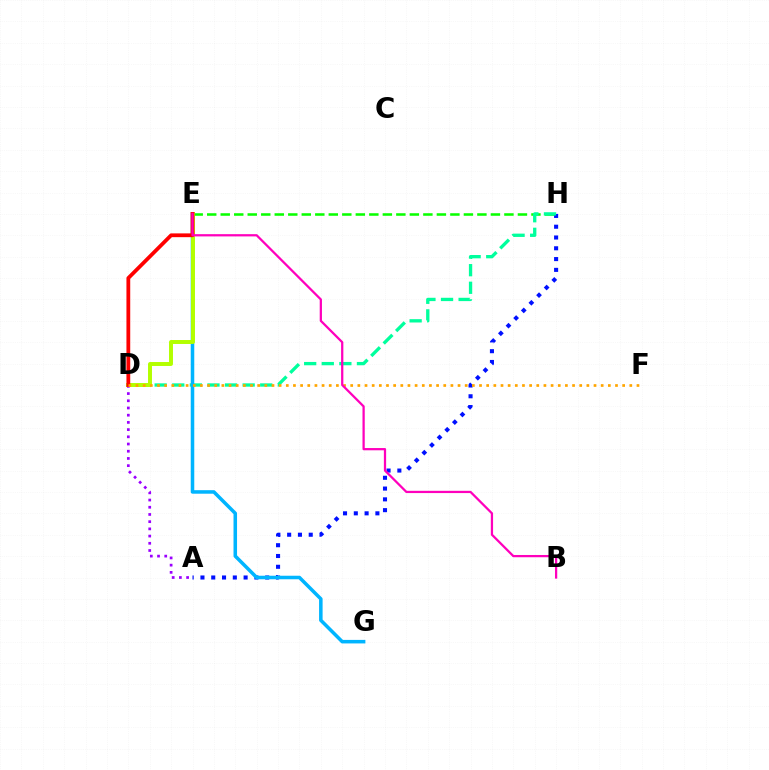{('E', 'H'): [{'color': '#08ff00', 'line_style': 'dashed', 'thickness': 1.84}], ('A', 'D'): [{'color': '#9b00ff', 'line_style': 'dotted', 'thickness': 1.96}], ('A', 'H'): [{'color': '#0010ff', 'line_style': 'dotted', 'thickness': 2.93}], ('D', 'H'): [{'color': '#00ff9d', 'line_style': 'dashed', 'thickness': 2.39}], ('E', 'G'): [{'color': '#00b5ff', 'line_style': 'solid', 'thickness': 2.54}], ('D', 'E'): [{'color': '#b3ff00', 'line_style': 'solid', 'thickness': 2.84}, {'color': '#ff0000', 'line_style': 'solid', 'thickness': 2.72}], ('D', 'F'): [{'color': '#ffa500', 'line_style': 'dotted', 'thickness': 1.94}], ('B', 'E'): [{'color': '#ff00bd', 'line_style': 'solid', 'thickness': 1.62}]}